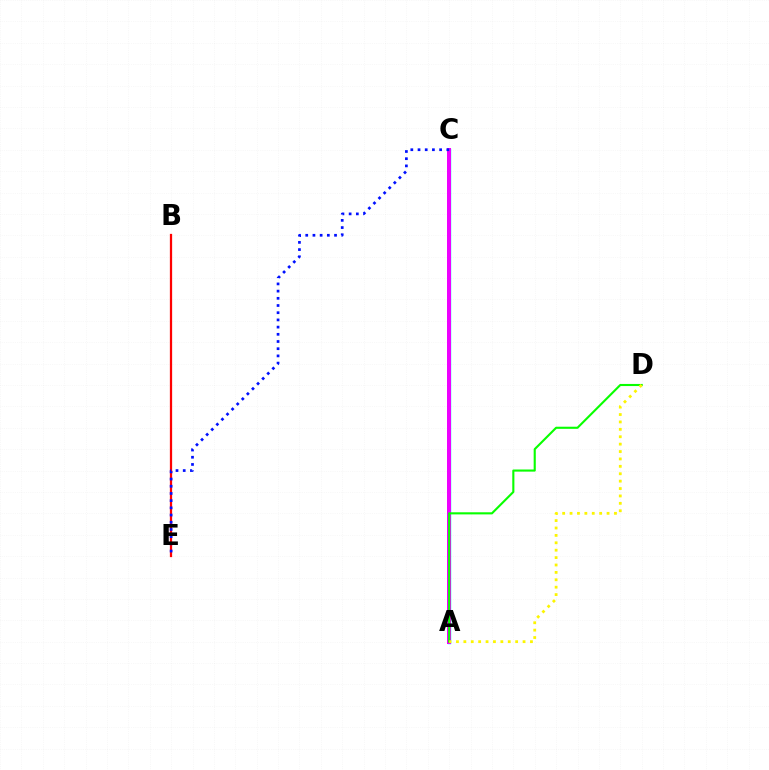{('A', 'C'): [{'color': '#00fff6', 'line_style': 'solid', 'thickness': 2.49}, {'color': '#ee00ff', 'line_style': 'solid', 'thickness': 2.88}], ('B', 'E'): [{'color': '#ff0000', 'line_style': 'solid', 'thickness': 1.62}], ('C', 'E'): [{'color': '#0010ff', 'line_style': 'dotted', 'thickness': 1.96}], ('A', 'D'): [{'color': '#08ff00', 'line_style': 'solid', 'thickness': 1.52}, {'color': '#fcf500', 'line_style': 'dotted', 'thickness': 2.01}]}